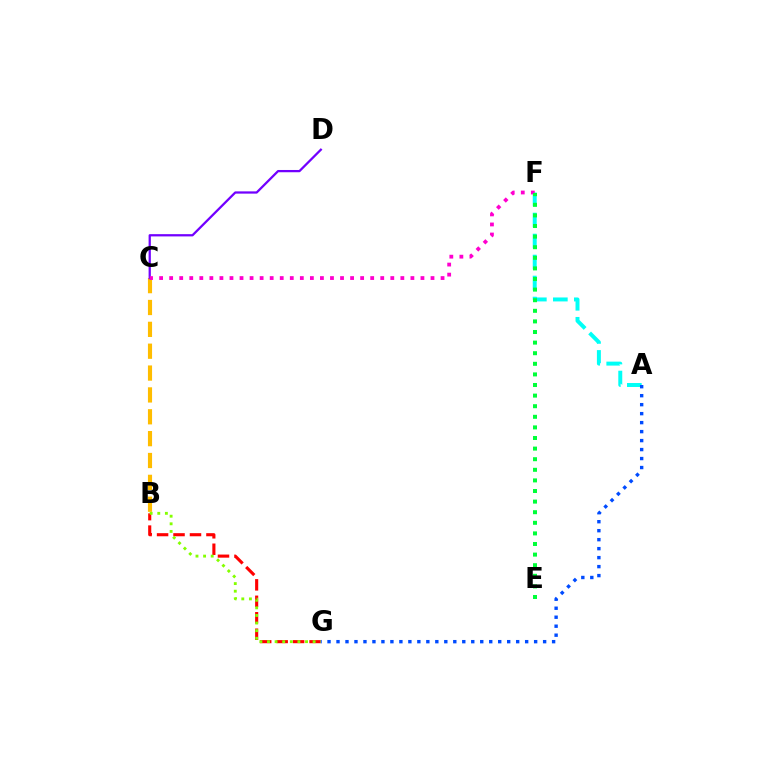{('B', 'C'): [{'color': '#ffbd00', 'line_style': 'dashed', 'thickness': 2.97}], ('A', 'F'): [{'color': '#00fff6', 'line_style': 'dashed', 'thickness': 2.85}], ('B', 'G'): [{'color': '#ff0000', 'line_style': 'dashed', 'thickness': 2.24}, {'color': '#84ff00', 'line_style': 'dotted', 'thickness': 2.07}], ('C', 'D'): [{'color': '#7200ff', 'line_style': 'solid', 'thickness': 1.63}], ('C', 'F'): [{'color': '#ff00cf', 'line_style': 'dotted', 'thickness': 2.73}], ('A', 'G'): [{'color': '#004bff', 'line_style': 'dotted', 'thickness': 2.44}], ('E', 'F'): [{'color': '#00ff39', 'line_style': 'dotted', 'thickness': 2.88}]}